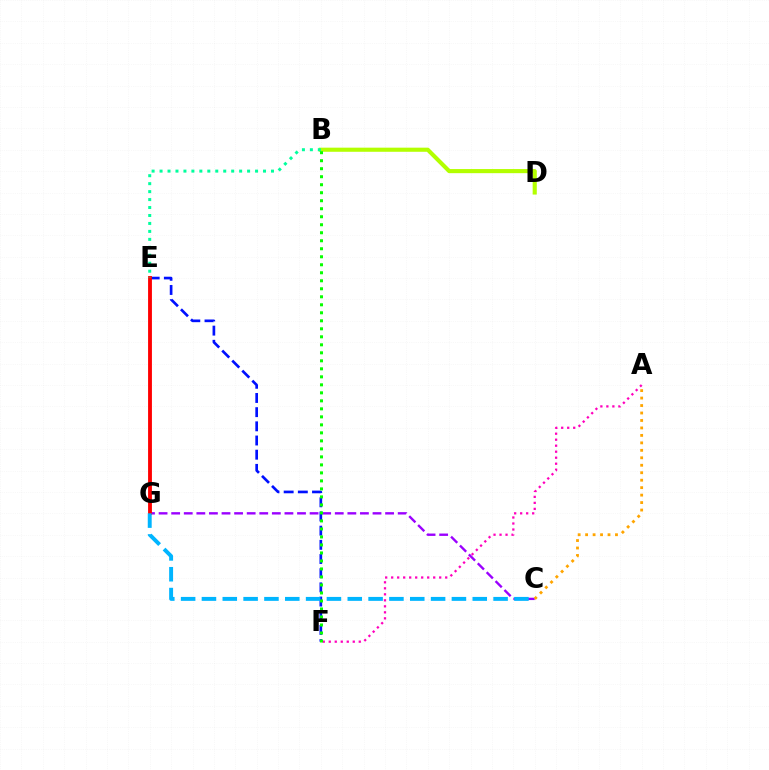{('B', 'D'): [{'color': '#b3ff00', 'line_style': 'solid', 'thickness': 2.96}], ('A', 'F'): [{'color': '#ff00bd', 'line_style': 'dotted', 'thickness': 1.63}], ('C', 'G'): [{'color': '#9b00ff', 'line_style': 'dashed', 'thickness': 1.71}, {'color': '#00b5ff', 'line_style': 'dashed', 'thickness': 2.83}], ('E', 'F'): [{'color': '#0010ff', 'line_style': 'dashed', 'thickness': 1.93}], ('E', 'G'): [{'color': '#ff0000', 'line_style': 'solid', 'thickness': 2.77}], ('A', 'C'): [{'color': '#ffa500', 'line_style': 'dotted', 'thickness': 2.03}], ('B', 'E'): [{'color': '#00ff9d', 'line_style': 'dotted', 'thickness': 2.16}], ('B', 'F'): [{'color': '#08ff00', 'line_style': 'dotted', 'thickness': 2.17}]}